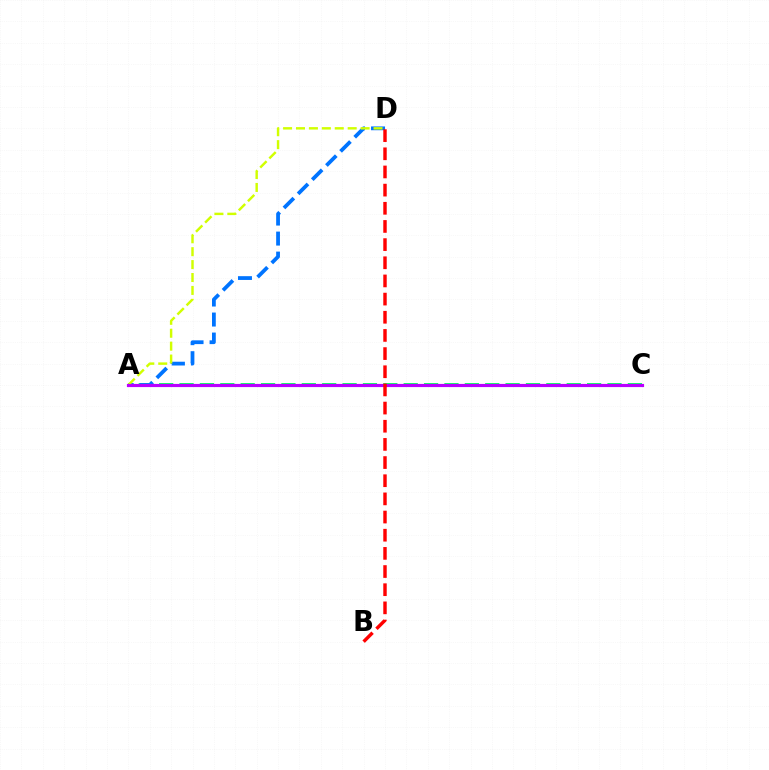{('A', 'C'): [{'color': '#00ff5c', 'line_style': 'dashed', 'thickness': 2.77}, {'color': '#b900ff', 'line_style': 'solid', 'thickness': 2.28}], ('A', 'D'): [{'color': '#0074ff', 'line_style': 'dashed', 'thickness': 2.72}, {'color': '#d1ff00', 'line_style': 'dashed', 'thickness': 1.75}], ('B', 'D'): [{'color': '#ff0000', 'line_style': 'dashed', 'thickness': 2.47}]}